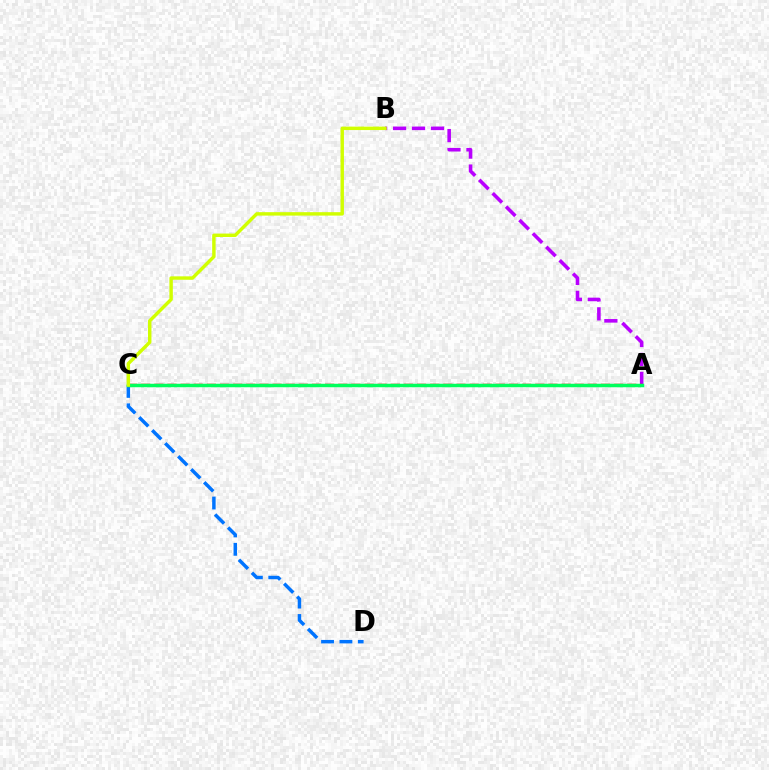{('A', 'B'): [{'color': '#b900ff', 'line_style': 'dashed', 'thickness': 2.57}], ('C', 'D'): [{'color': '#0074ff', 'line_style': 'dashed', 'thickness': 2.5}], ('A', 'C'): [{'color': '#ff0000', 'line_style': 'dashed', 'thickness': 1.78}, {'color': '#00ff5c', 'line_style': 'solid', 'thickness': 2.51}], ('B', 'C'): [{'color': '#d1ff00', 'line_style': 'solid', 'thickness': 2.47}]}